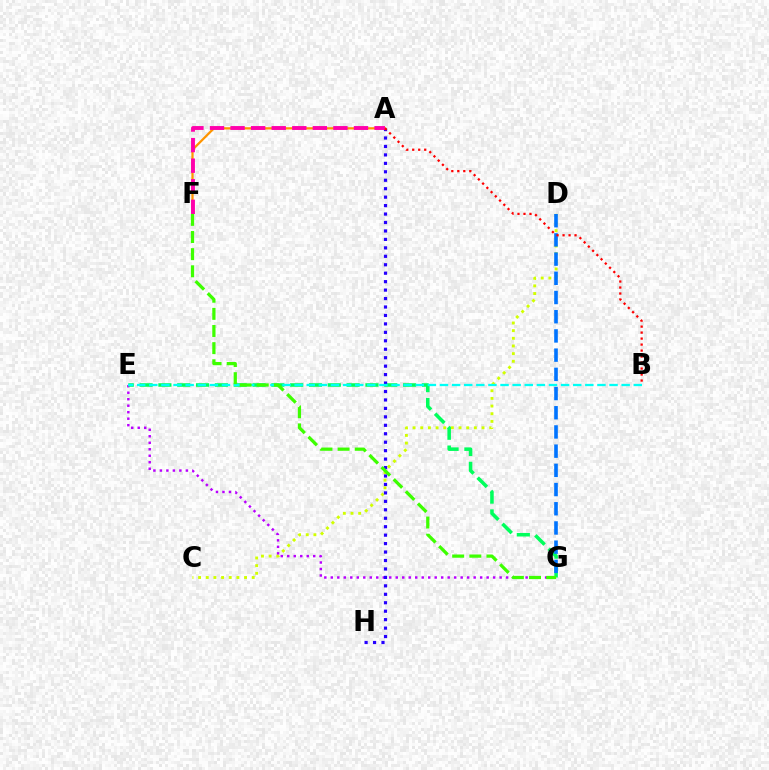{('C', 'D'): [{'color': '#d1ff00', 'line_style': 'dotted', 'thickness': 2.08}], ('E', 'G'): [{'color': '#b900ff', 'line_style': 'dotted', 'thickness': 1.76}, {'color': '#00ff5c', 'line_style': 'dashed', 'thickness': 2.56}], ('A', 'H'): [{'color': '#2500ff', 'line_style': 'dotted', 'thickness': 2.3}], ('D', 'G'): [{'color': '#0074ff', 'line_style': 'dashed', 'thickness': 2.61}], ('A', 'F'): [{'color': '#ff9400', 'line_style': 'solid', 'thickness': 1.62}, {'color': '#ff00ac', 'line_style': 'dashed', 'thickness': 2.79}], ('B', 'E'): [{'color': '#00fff6', 'line_style': 'dashed', 'thickness': 1.65}], ('A', 'B'): [{'color': '#ff0000', 'line_style': 'dotted', 'thickness': 1.63}], ('F', 'G'): [{'color': '#3dff00', 'line_style': 'dashed', 'thickness': 2.33}]}